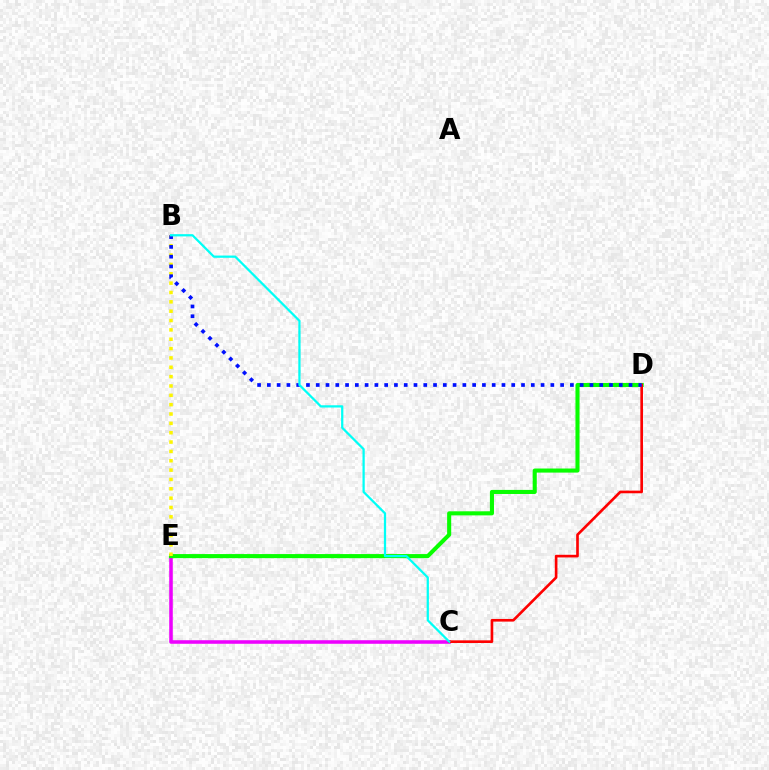{('C', 'E'): [{'color': '#ee00ff', 'line_style': 'solid', 'thickness': 2.56}], ('D', 'E'): [{'color': '#08ff00', 'line_style': 'solid', 'thickness': 2.93}], ('B', 'E'): [{'color': '#fcf500', 'line_style': 'dotted', 'thickness': 2.54}], ('C', 'D'): [{'color': '#ff0000', 'line_style': 'solid', 'thickness': 1.91}], ('B', 'D'): [{'color': '#0010ff', 'line_style': 'dotted', 'thickness': 2.66}], ('B', 'C'): [{'color': '#00fff6', 'line_style': 'solid', 'thickness': 1.62}]}